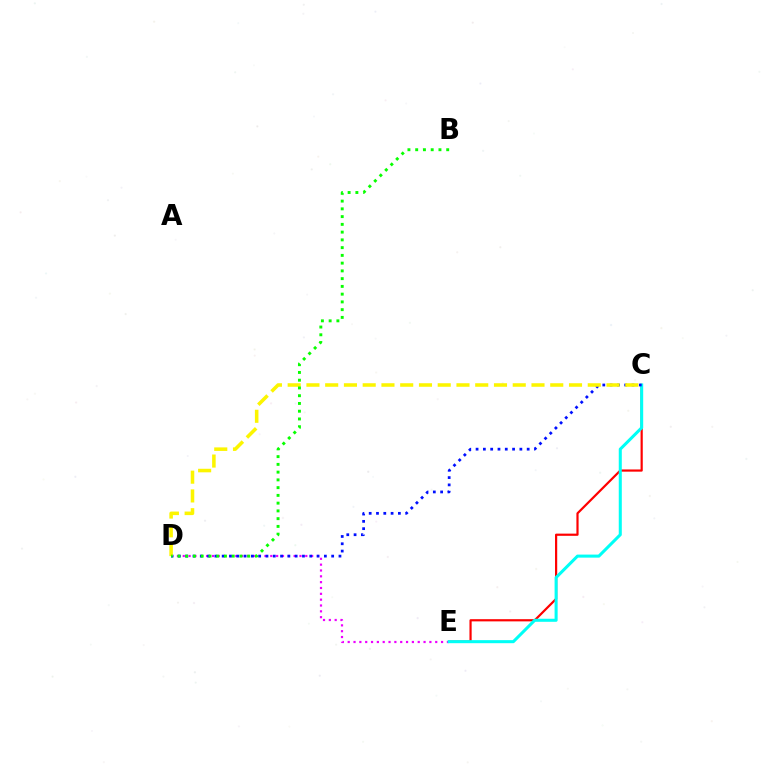{('C', 'E'): [{'color': '#ff0000', 'line_style': 'solid', 'thickness': 1.58}, {'color': '#00fff6', 'line_style': 'solid', 'thickness': 2.19}], ('D', 'E'): [{'color': '#ee00ff', 'line_style': 'dotted', 'thickness': 1.59}], ('C', 'D'): [{'color': '#0010ff', 'line_style': 'dotted', 'thickness': 1.98}, {'color': '#fcf500', 'line_style': 'dashed', 'thickness': 2.55}], ('B', 'D'): [{'color': '#08ff00', 'line_style': 'dotted', 'thickness': 2.11}]}